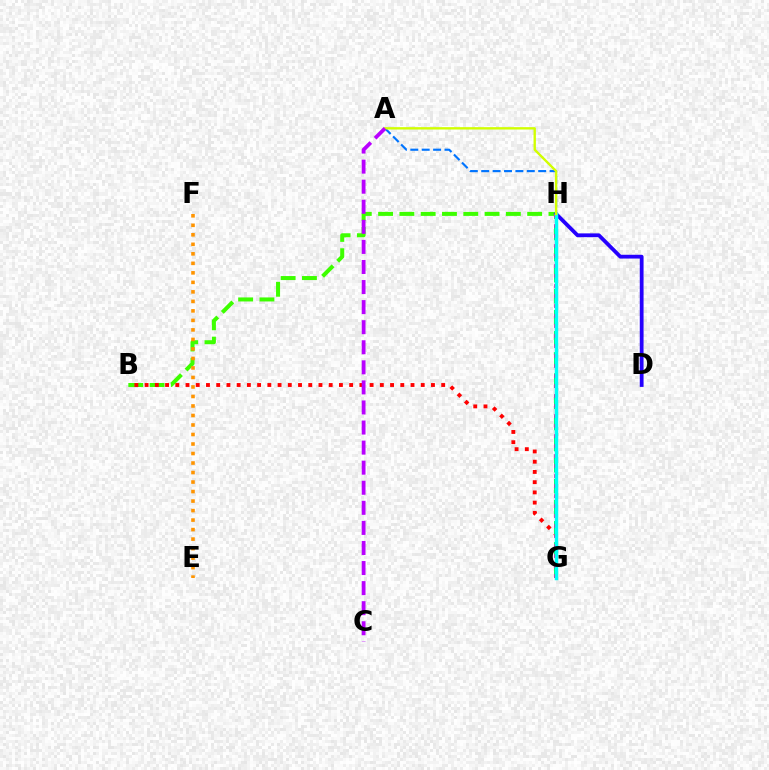{('B', 'H'): [{'color': '#3dff00', 'line_style': 'dashed', 'thickness': 2.89}], ('B', 'G'): [{'color': '#ff0000', 'line_style': 'dotted', 'thickness': 2.78}], ('D', 'H'): [{'color': '#2500ff', 'line_style': 'solid', 'thickness': 2.73}], ('G', 'H'): [{'color': '#00ff5c', 'line_style': 'dashed', 'thickness': 2.87}, {'color': '#ff00ac', 'line_style': 'dotted', 'thickness': 2.72}, {'color': '#00fff6', 'line_style': 'solid', 'thickness': 2.49}], ('A', 'H'): [{'color': '#0074ff', 'line_style': 'dashed', 'thickness': 1.55}, {'color': '#d1ff00', 'line_style': 'solid', 'thickness': 1.7}], ('A', 'C'): [{'color': '#b900ff', 'line_style': 'dashed', 'thickness': 2.73}], ('E', 'F'): [{'color': '#ff9400', 'line_style': 'dotted', 'thickness': 2.58}]}